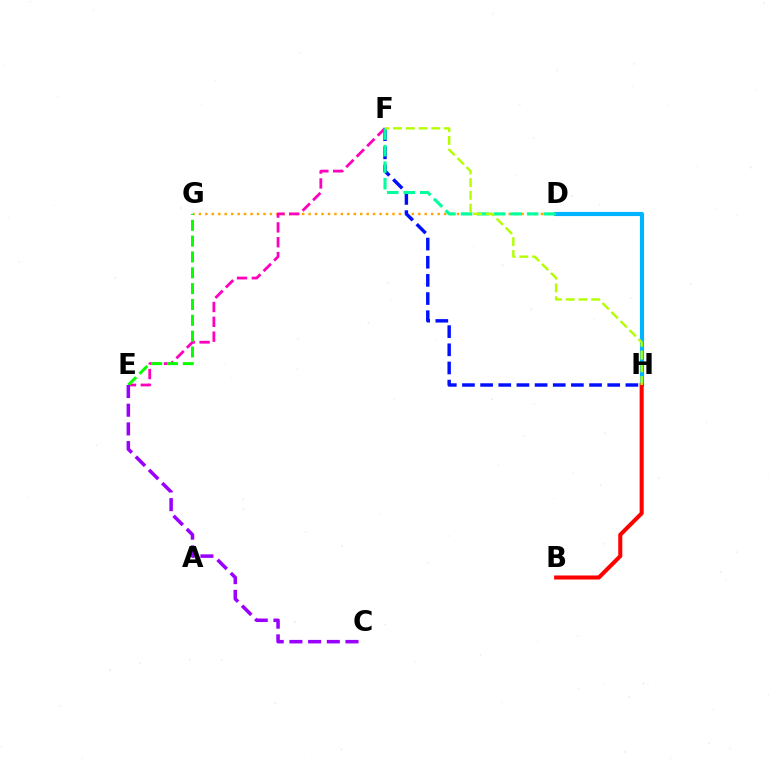{('D', 'H'): [{'color': '#00b5ff', 'line_style': 'solid', 'thickness': 2.98}], ('D', 'G'): [{'color': '#ffa500', 'line_style': 'dotted', 'thickness': 1.75}], ('E', 'F'): [{'color': '#ff00bd', 'line_style': 'dashed', 'thickness': 2.02}], ('E', 'G'): [{'color': '#08ff00', 'line_style': 'dashed', 'thickness': 2.15}], ('F', 'H'): [{'color': '#0010ff', 'line_style': 'dashed', 'thickness': 2.47}, {'color': '#b3ff00', 'line_style': 'dashed', 'thickness': 1.73}], ('D', 'F'): [{'color': '#00ff9d', 'line_style': 'dashed', 'thickness': 2.25}], ('C', 'E'): [{'color': '#9b00ff', 'line_style': 'dashed', 'thickness': 2.54}], ('B', 'H'): [{'color': '#ff0000', 'line_style': 'solid', 'thickness': 2.91}]}